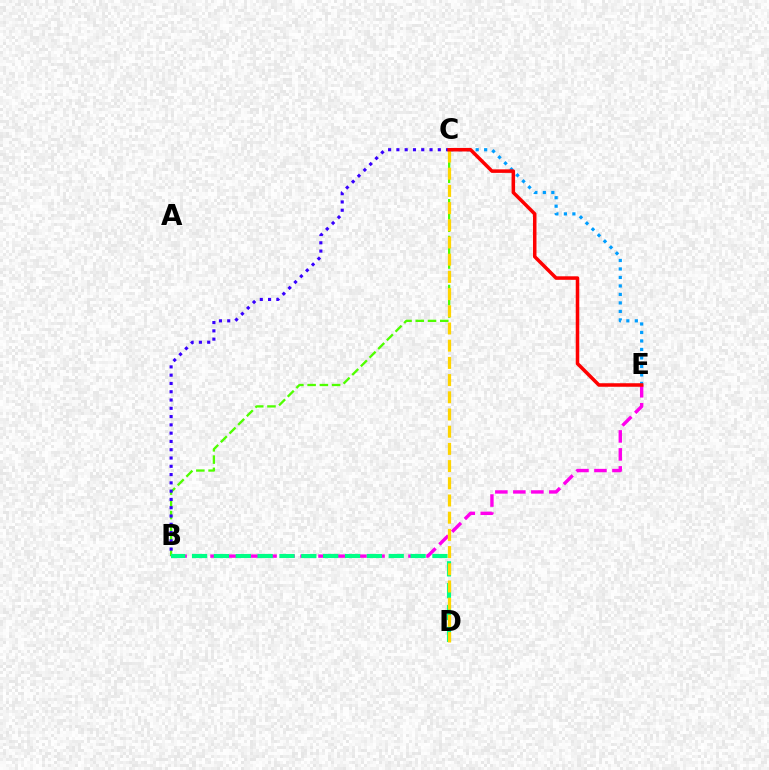{('B', 'E'): [{'color': '#ff00ed', 'line_style': 'dashed', 'thickness': 2.44}], ('B', 'C'): [{'color': '#4fff00', 'line_style': 'dashed', 'thickness': 1.66}, {'color': '#3700ff', 'line_style': 'dotted', 'thickness': 2.25}], ('B', 'D'): [{'color': '#00ff86', 'line_style': 'dashed', 'thickness': 2.97}], ('C', 'E'): [{'color': '#009eff', 'line_style': 'dotted', 'thickness': 2.31}, {'color': '#ff0000', 'line_style': 'solid', 'thickness': 2.53}], ('C', 'D'): [{'color': '#ffd500', 'line_style': 'dashed', 'thickness': 2.34}]}